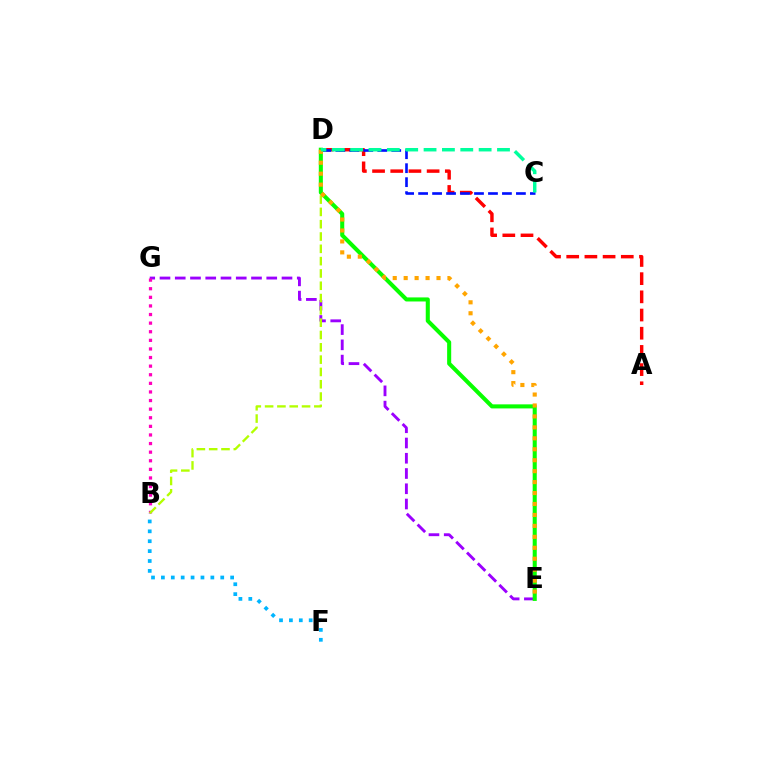{('A', 'D'): [{'color': '#ff0000', 'line_style': 'dashed', 'thickness': 2.47}], ('E', 'G'): [{'color': '#9b00ff', 'line_style': 'dashed', 'thickness': 2.07}], ('B', 'G'): [{'color': '#ff00bd', 'line_style': 'dotted', 'thickness': 2.34}], ('C', 'D'): [{'color': '#0010ff', 'line_style': 'dashed', 'thickness': 1.9}, {'color': '#00ff9d', 'line_style': 'dashed', 'thickness': 2.49}], ('B', 'D'): [{'color': '#b3ff00', 'line_style': 'dashed', 'thickness': 1.67}], ('D', 'E'): [{'color': '#08ff00', 'line_style': 'solid', 'thickness': 2.92}, {'color': '#ffa500', 'line_style': 'dotted', 'thickness': 2.97}], ('B', 'F'): [{'color': '#00b5ff', 'line_style': 'dotted', 'thickness': 2.69}]}